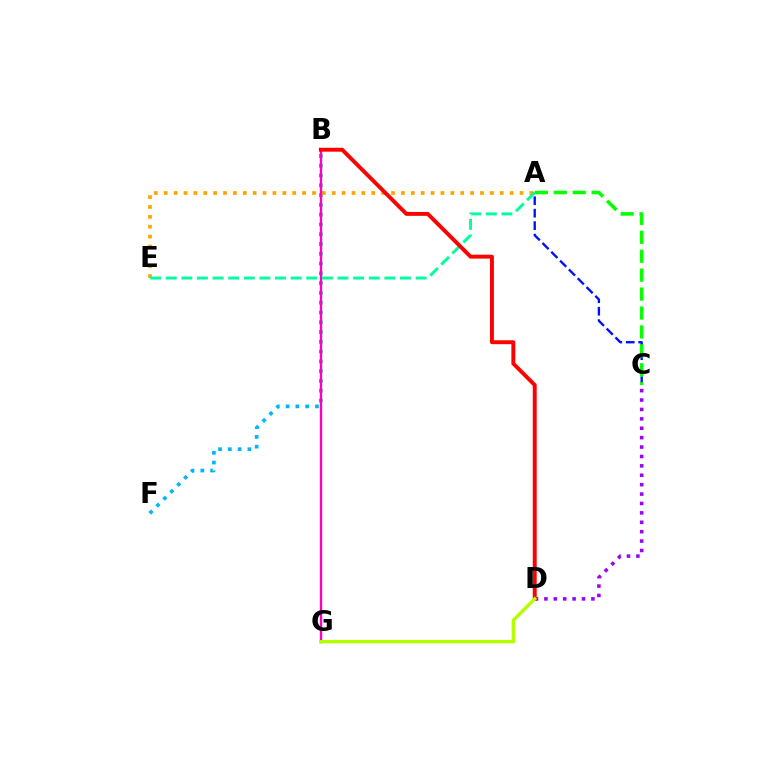{('C', 'D'): [{'color': '#9b00ff', 'line_style': 'dotted', 'thickness': 2.55}], ('A', 'C'): [{'color': '#0010ff', 'line_style': 'dashed', 'thickness': 1.69}, {'color': '#08ff00', 'line_style': 'dashed', 'thickness': 2.57}], ('B', 'F'): [{'color': '#00b5ff', 'line_style': 'dotted', 'thickness': 2.66}], ('A', 'E'): [{'color': '#ffa500', 'line_style': 'dotted', 'thickness': 2.69}, {'color': '#00ff9d', 'line_style': 'dashed', 'thickness': 2.12}], ('B', 'G'): [{'color': '#ff00bd', 'line_style': 'solid', 'thickness': 1.72}], ('B', 'D'): [{'color': '#ff0000', 'line_style': 'solid', 'thickness': 2.82}], ('D', 'G'): [{'color': '#b3ff00', 'line_style': 'solid', 'thickness': 2.45}]}